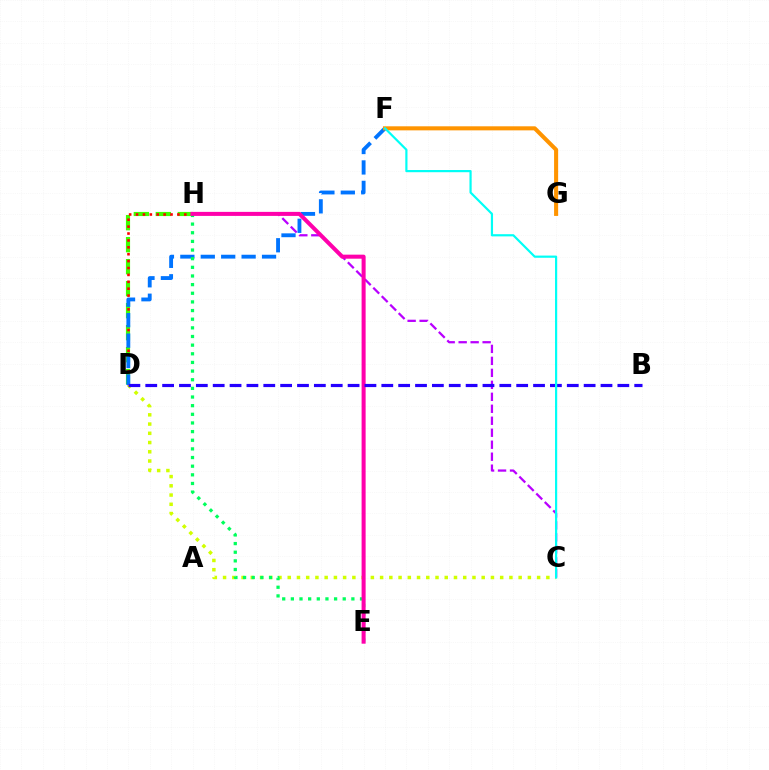{('D', 'H'): [{'color': '#3dff00', 'line_style': 'dashed', 'thickness': 2.99}, {'color': '#ff0000', 'line_style': 'dotted', 'thickness': 1.87}], ('C', 'H'): [{'color': '#b900ff', 'line_style': 'dashed', 'thickness': 1.63}], ('D', 'F'): [{'color': '#0074ff', 'line_style': 'dashed', 'thickness': 2.77}], ('C', 'D'): [{'color': '#d1ff00', 'line_style': 'dotted', 'thickness': 2.51}], ('E', 'H'): [{'color': '#00ff5c', 'line_style': 'dotted', 'thickness': 2.35}, {'color': '#ff00ac', 'line_style': 'solid', 'thickness': 2.9}], ('F', 'G'): [{'color': '#ff9400', 'line_style': 'solid', 'thickness': 2.92}], ('B', 'D'): [{'color': '#2500ff', 'line_style': 'dashed', 'thickness': 2.29}], ('C', 'F'): [{'color': '#00fff6', 'line_style': 'solid', 'thickness': 1.58}]}